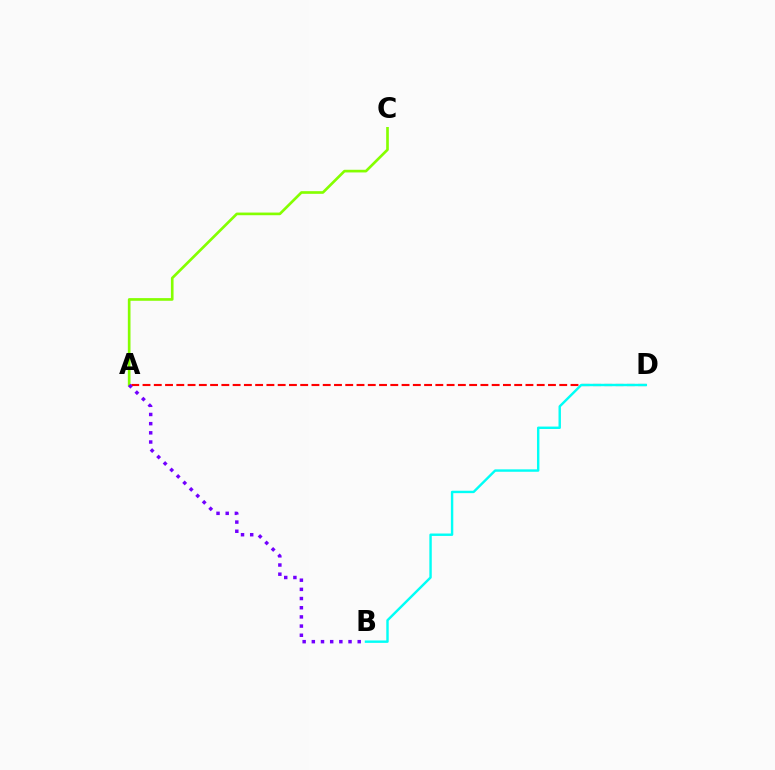{('A', 'C'): [{'color': '#84ff00', 'line_style': 'solid', 'thickness': 1.91}], ('A', 'D'): [{'color': '#ff0000', 'line_style': 'dashed', 'thickness': 1.53}], ('A', 'B'): [{'color': '#7200ff', 'line_style': 'dotted', 'thickness': 2.49}], ('B', 'D'): [{'color': '#00fff6', 'line_style': 'solid', 'thickness': 1.74}]}